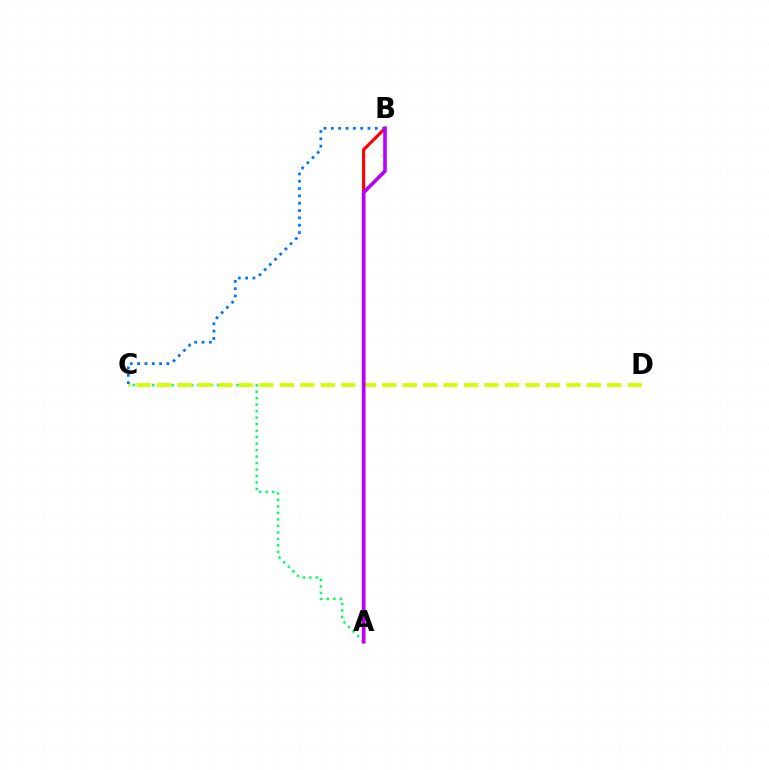{('A', 'C'): [{'color': '#00ff5c', 'line_style': 'dotted', 'thickness': 1.76}], ('C', 'D'): [{'color': '#d1ff00', 'line_style': 'dashed', 'thickness': 2.78}], ('A', 'B'): [{'color': '#ff0000', 'line_style': 'solid', 'thickness': 2.25}, {'color': '#b900ff', 'line_style': 'solid', 'thickness': 2.6}], ('B', 'C'): [{'color': '#0074ff', 'line_style': 'dotted', 'thickness': 1.99}]}